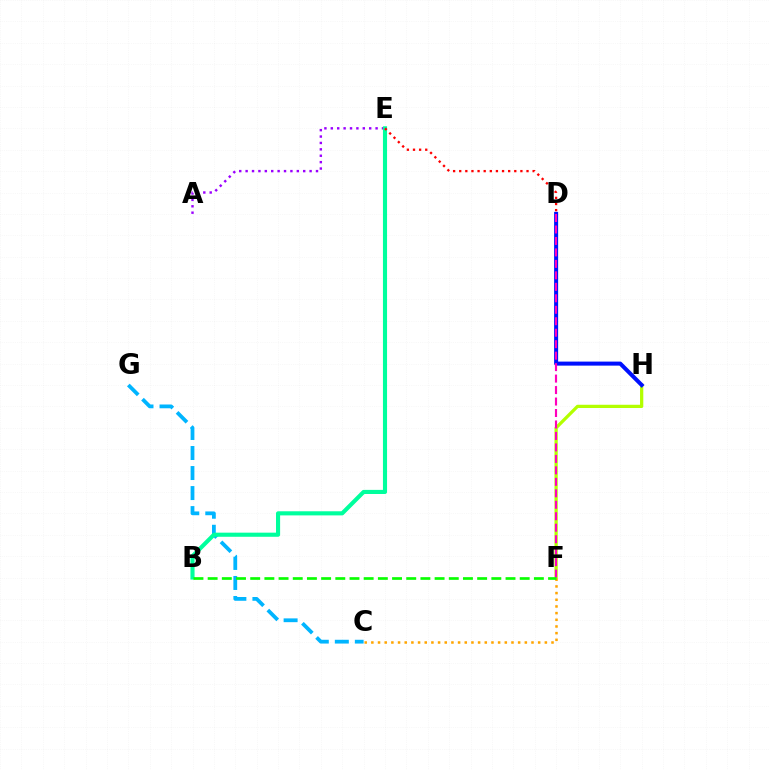{('F', 'H'): [{'color': '#b3ff00', 'line_style': 'solid', 'thickness': 2.34}], ('D', 'H'): [{'color': '#0010ff', 'line_style': 'solid', 'thickness': 2.9}], ('A', 'E'): [{'color': '#9b00ff', 'line_style': 'dotted', 'thickness': 1.74}], ('C', 'G'): [{'color': '#00b5ff', 'line_style': 'dashed', 'thickness': 2.72}], ('B', 'E'): [{'color': '#00ff9d', 'line_style': 'solid', 'thickness': 2.96}], ('D', 'F'): [{'color': '#ff00bd', 'line_style': 'dashed', 'thickness': 1.56}], ('D', 'E'): [{'color': '#ff0000', 'line_style': 'dotted', 'thickness': 1.66}], ('C', 'F'): [{'color': '#ffa500', 'line_style': 'dotted', 'thickness': 1.81}], ('B', 'F'): [{'color': '#08ff00', 'line_style': 'dashed', 'thickness': 1.93}]}